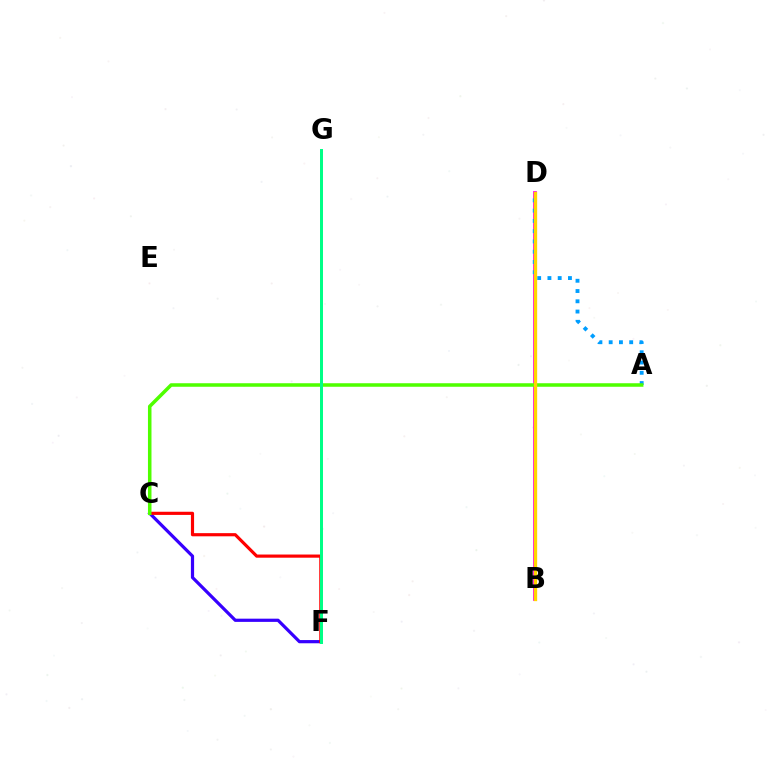{('C', 'F'): [{'color': '#3700ff', 'line_style': 'solid', 'thickness': 2.31}, {'color': '#ff0000', 'line_style': 'solid', 'thickness': 2.28}], ('B', 'D'): [{'color': '#ff00ed', 'line_style': 'solid', 'thickness': 2.72}, {'color': '#ffd500', 'line_style': 'solid', 'thickness': 2.39}], ('A', 'D'): [{'color': '#009eff', 'line_style': 'dotted', 'thickness': 2.79}], ('A', 'C'): [{'color': '#4fff00', 'line_style': 'solid', 'thickness': 2.54}], ('F', 'G'): [{'color': '#00ff86', 'line_style': 'solid', 'thickness': 2.15}]}